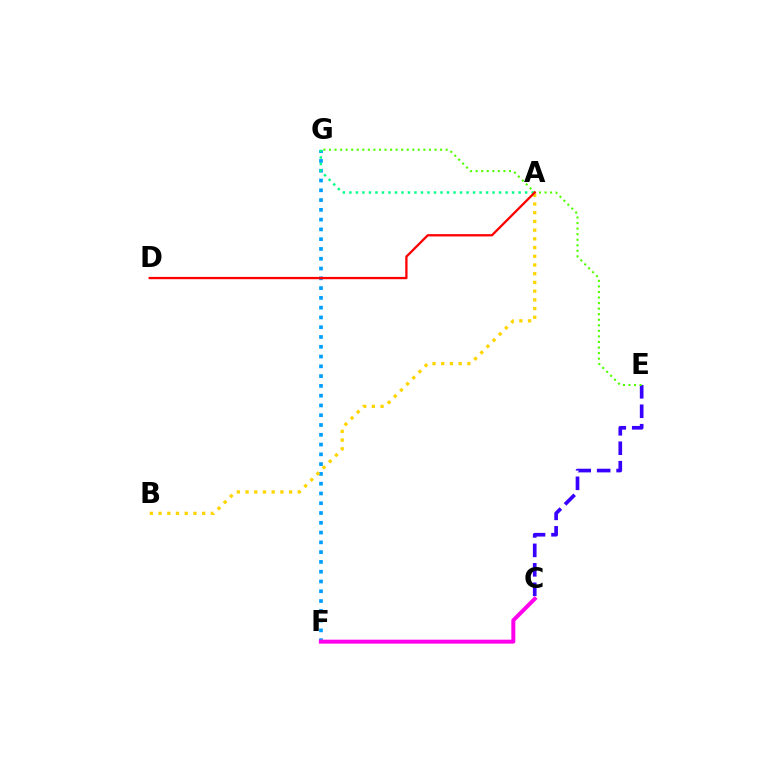{('F', 'G'): [{'color': '#009eff', 'line_style': 'dotted', 'thickness': 2.66}], ('C', 'E'): [{'color': '#3700ff', 'line_style': 'dashed', 'thickness': 2.64}], ('A', 'G'): [{'color': '#00ff86', 'line_style': 'dotted', 'thickness': 1.77}], ('E', 'G'): [{'color': '#4fff00', 'line_style': 'dotted', 'thickness': 1.51}], ('C', 'F'): [{'color': '#ff00ed', 'line_style': 'solid', 'thickness': 2.86}], ('A', 'B'): [{'color': '#ffd500', 'line_style': 'dotted', 'thickness': 2.37}], ('A', 'D'): [{'color': '#ff0000', 'line_style': 'solid', 'thickness': 1.65}]}